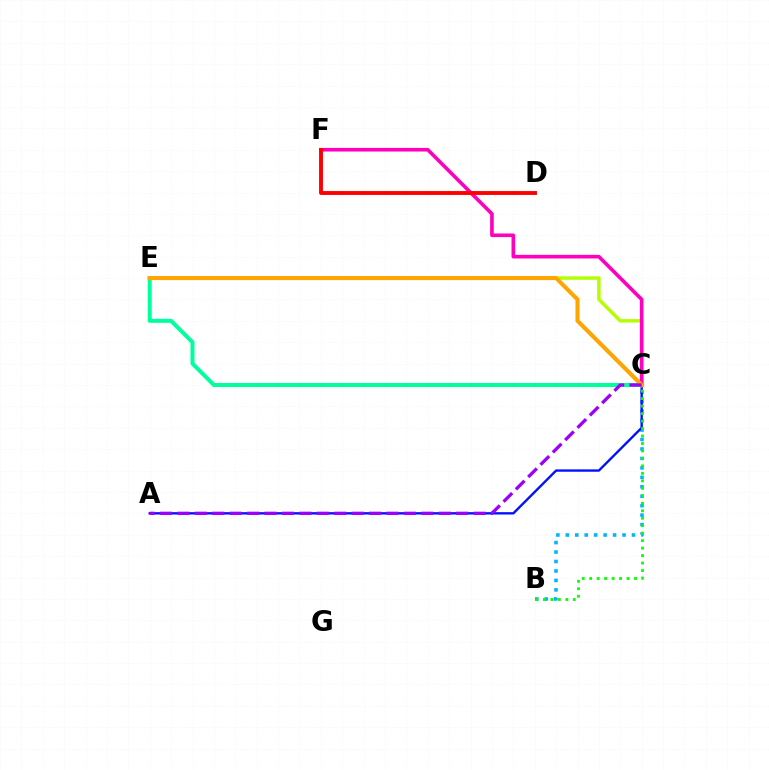{('B', 'C'): [{'color': '#00b5ff', 'line_style': 'dotted', 'thickness': 2.57}, {'color': '#08ff00', 'line_style': 'dotted', 'thickness': 2.03}], ('A', 'C'): [{'color': '#0010ff', 'line_style': 'solid', 'thickness': 1.7}, {'color': '#9b00ff', 'line_style': 'dashed', 'thickness': 2.37}], ('C', 'E'): [{'color': '#00ff9d', 'line_style': 'solid', 'thickness': 2.88}, {'color': '#b3ff00', 'line_style': 'solid', 'thickness': 2.49}, {'color': '#ffa500', 'line_style': 'solid', 'thickness': 2.93}], ('C', 'F'): [{'color': '#ff00bd', 'line_style': 'solid', 'thickness': 2.61}], ('D', 'F'): [{'color': '#ff0000', 'line_style': 'solid', 'thickness': 2.8}]}